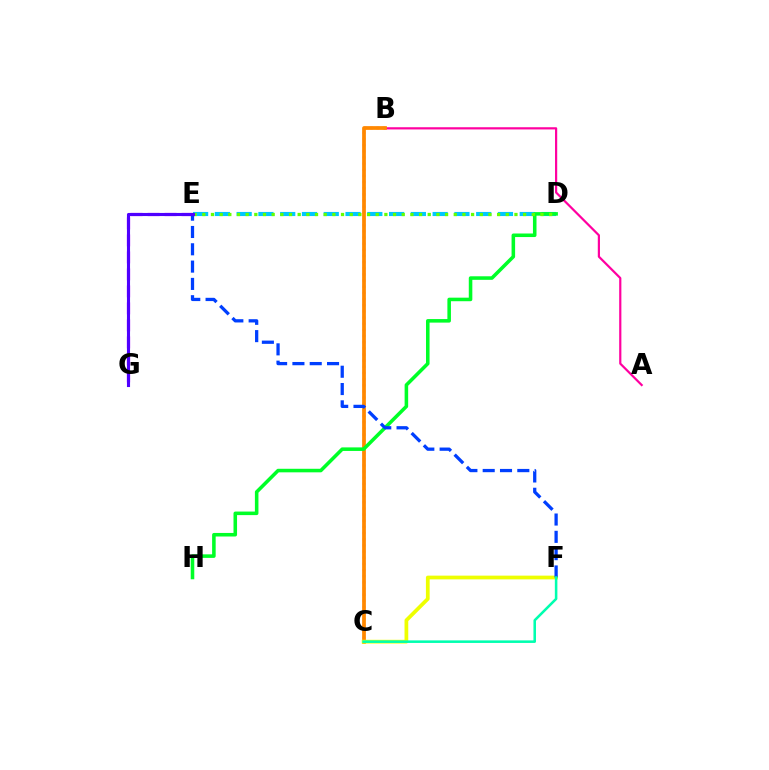{('A', 'B'): [{'color': '#ff00a0', 'line_style': 'solid', 'thickness': 1.58}], ('B', 'C'): [{'color': '#ff0000', 'line_style': 'dotted', 'thickness': 1.67}, {'color': '#ff8800', 'line_style': 'solid', 'thickness': 2.69}], ('D', 'E'): [{'color': '#00c7ff', 'line_style': 'dashed', 'thickness': 2.96}, {'color': '#66ff00', 'line_style': 'dotted', 'thickness': 2.36}], ('C', 'F'): [{'color': '#eeff00', 'line_style': 'solid', 'thickness': 2.69}, {'color': '#00ffaf', 'line_style': 'solid', 'thickness': 1.84}], ('E', 'G'): [{'color': '#d600ff', 'line_style': 'dashed', 'thickness': 2.31}, {'color': '#4f00ff', 'line_style': 'solid', 'thickness': 2.23}], ('D', 'H'): [{'color': '#00ff27', 'line_style': 'solid', 'thickness': 2.56}], ('E', 'F'): [{'color': '#003fff', 'line_style': 'dashed', 'thickness': 2.35}]}